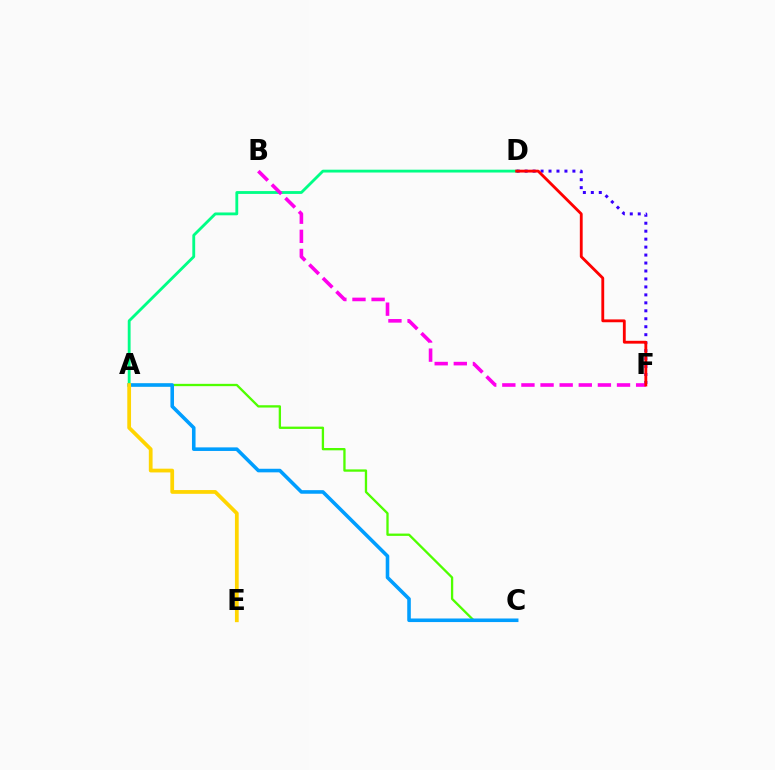{('A', 'D'): [{'color': '#00ff86', 'line_style': 'solid', 'thickness': 2.04}], ('A', 'C'): [{'color': '#4fff00', 'line_style': 'solid', 'thickness': 1.67}, {'color': '#009eff', 'line_style': 'solid', 'thickness': 2.58}], ('D', 'F'): [{'color': '#3700ff', 'line_style': 'dotted', 'thickness': 2.16}, {'color': '#ff0000', 'line_style': 'solid', 'thickness': 2.04}], ('B', 'F'): [{'color': '#ff00ed', 'line_style': 'dashed', 'thickness': 2.6}], ('A', 'E'): [{'color': '#ffd500', 'line_style': 'solid', 'thickness': 2.7}]}